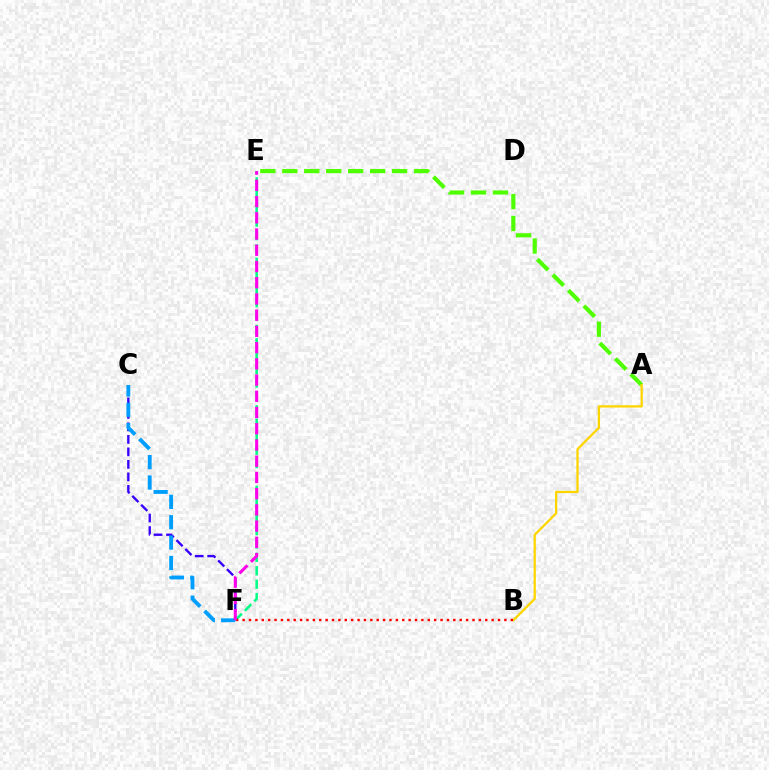{('C', 'F'): [{'color': '#3700ff', 'line_style': 'dashed', 'thickness': 1.7}, {'color': '#009eff', 'line_style': 'dashed', 'thickness': 2.77}], ('A', 'E'): [{'color': '#4fff00', 'line_style': 'dashed', 'thickness': 2.98}], ('A', 'B'): [{'color': '#ffd500', 'line_style': 'solid', 'thickness': 1.65}], ('E', 'F'): [{'color': '#00ff86', 'line_style': 'dashed', 'thickness': 1.82}, {'color': '#ff00ed', 'line_style': 'dashed', 'thickness': 2.2}], ('B', 'F'): [{'color': '#ff0000', 'line_style': 'dotted', 'thickness': 1.73}]}